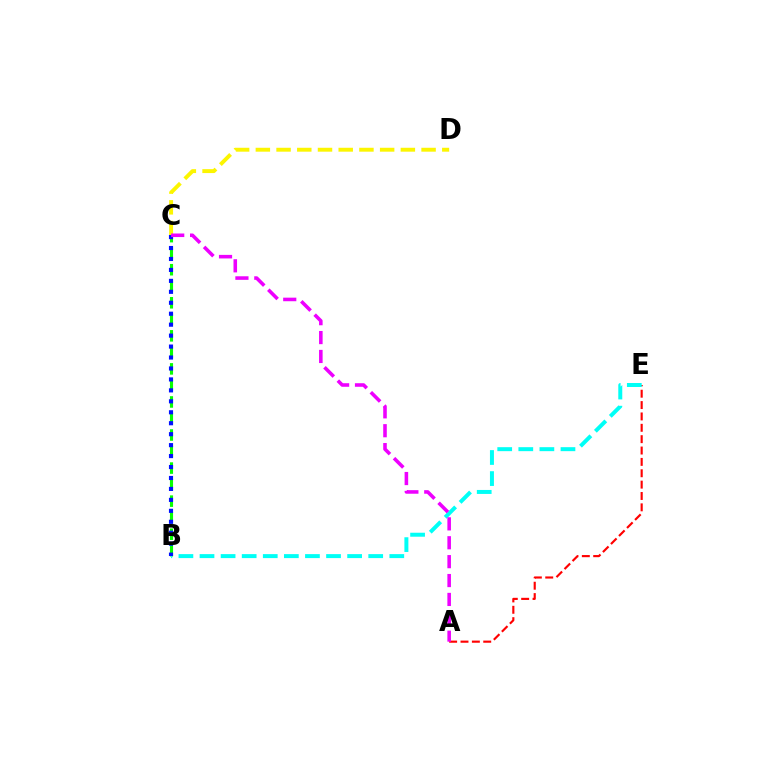{('A', 'E'): [{'color': '#ff0000', 'line_style': 'dashed', 'thickness': 1.54}], ('B', 'C'): [{'color': '#08ff00', 'line_style': 'dashed', 'thickness': 2.25}, {'color': '#0010ff', 'line_style': 'dotted', 'thickness': 2.98}], ('C', 'D'): [{'color': '#fcf500', 'line_style': 'dashed', 'thickness': 2.81}], ('B', 'E'): [{'color': '#00fff6', 'line_style': 'dashed', 'thickness': 2.86}], ('A', 'C'): [{'color': '#ee00ff', 'line_style': 'dashed', 'thickness': 2.57}]}